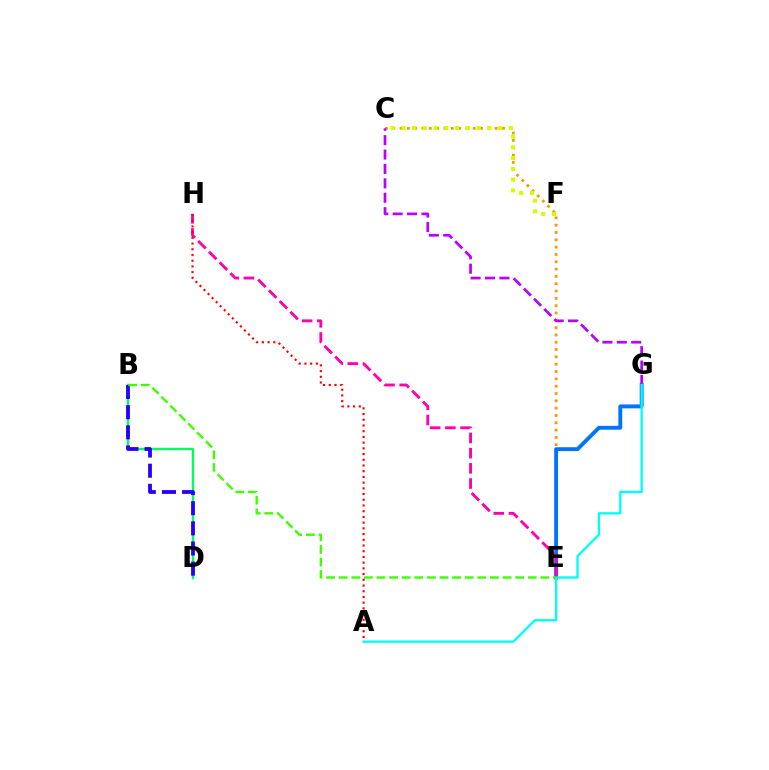{('C', 'E'): [{'color': '#ff9400', 'line_style': 'dotted', 'thickness': 1.99}], ('E', 'G'): [{'color': '#0074ff', 'line_style': 'solid', 'thickness': 2.8}], ('E', 'H'): [{'color': '#ff00ac', 'line_style': 'dashed', 'thickness': 2.06}], ('C', 'G'): [{'color': '#b900ff', 'line_style': 'dashed', 'thickness': 1.96}], ('A', 'G'): [{'color': '#00fff6', 'line_style': 'solid', 'thickness': 1.68}], ('A', 'H'): [{'color': '#ff0000', 'line_style': 'dotted', 'thickness': 1.55}], ('B', 'D'): [{'color': '#00ff5c', 'line_style': 'solid', 'thickness': 1.7}, {'color': '#2500ff', 'line_style': 'dashed', 'thickness': 2.74}], ('C', 'F'): [{'color': '#d1ff00', 'line_style': 'dotted', 'thickness': 2.92}], ('B', 'E'): [{'color': '#3dff00', 'line_style': 'dashed', 'thickness': 1.71}]}